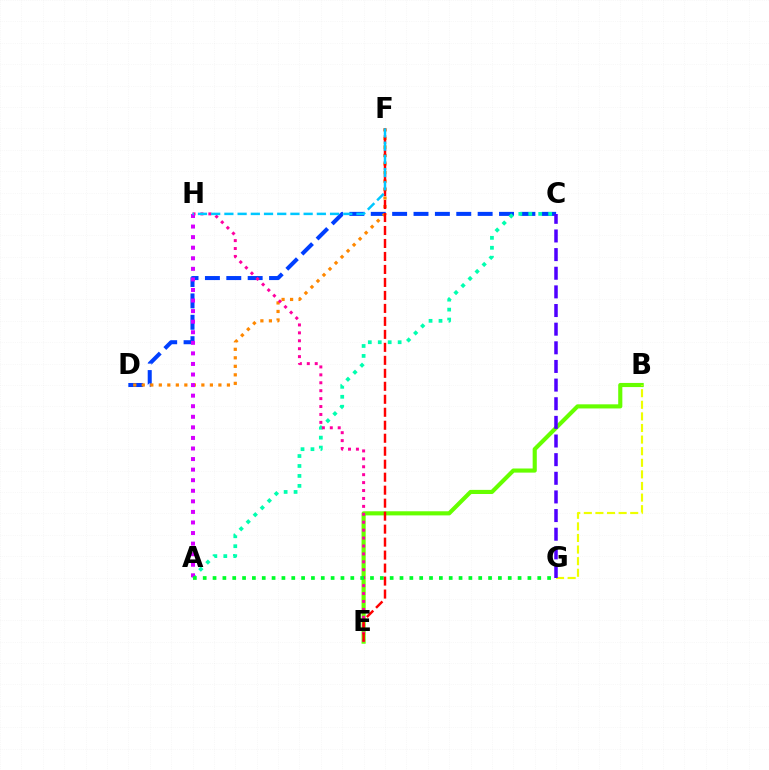{('C', 'D'): [{'color': '#003fff', 'line_style': 'dashed', 'thickness': 2.9}], ('A', 'C'): [{'color': '#00ffaf', 'line_style': 'dotted', 'thickness': 2.7}], ('B', 'E'): [{'color': '#66ff00', 'line_style': 'solid', 'thickness': 2.97}], ('D', 'F'): [{'color': '#ff8800', 'line_style': 'dotted', 'thickness': 2.31}], ('E', 'H'): [{'color': '#ff00a0', 'line_style': 'dotted', 'thickness': 2.15}], ('B', 'G'): [{'color': '#eeff00', 'line_style': 'dashed', 'thickness': 1.58}], ('A', 'H'): [{'color': '#d600ff', 'line_style': 'dotted', 'thickness': 2.87}], ('A', 'G'): [{'color': '#00ff27', 'line_style': 'dotted', 'thickness': 2.67}], ('C', 'G'): [{'color': '#4f00ff', 'line_style': 'dashed', 'thickness': 2.53}], ('E', 'F'): [{'color': '#ff0000', 'line_style': 'dashed', 'thickness': 1.76}], ('F', 'H'): [{'color': '#00c7ff', 'line_style': 'dashed', 'thickness': 1.79}]}